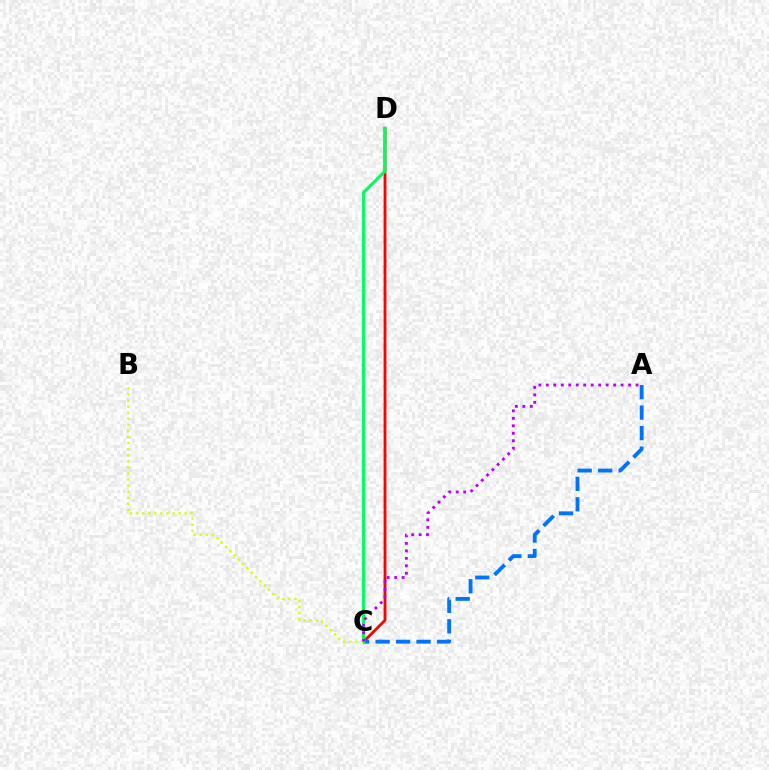{('C', 'D'): [{'color': '#ff0000', 'line_style': 'solid', 'thickness': 2.03}, {'color': '#00ff5c', 'line_style': 'solid', 'thickness': 2.26}], ('A', 'C'): [{'color': '#0074ff', 'line_style': 'dashed', 'thickness': 2.78}, {'color': '#b900ff', 'line_style': 'dotted', 'thickness': 2.03}], ('B', 'C'): [{'color': '#d1ff00', 'line_style': 'dotted', 'thickness': 1.65}]}